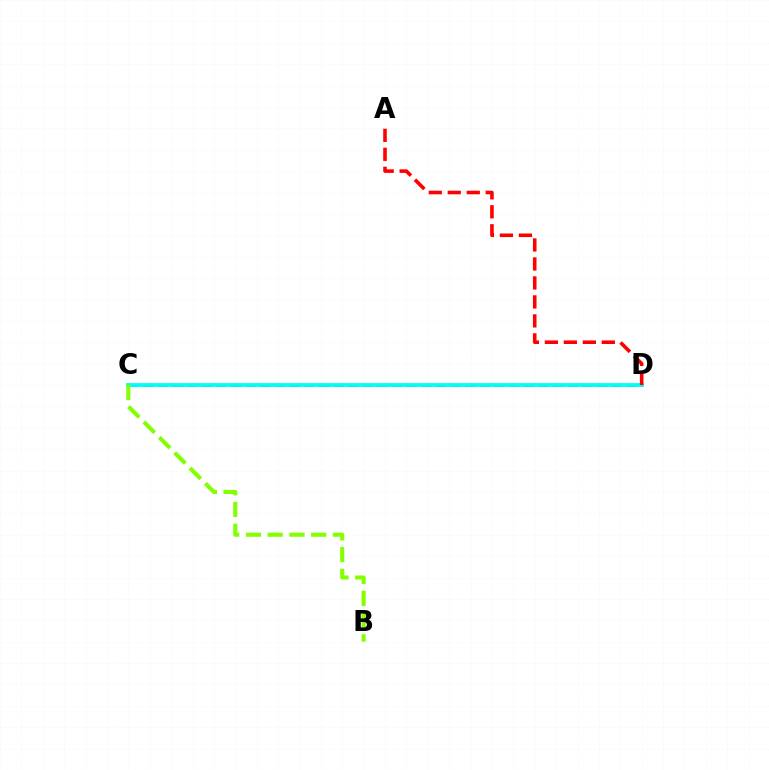{('C', 'D'): [{'color': '#7200ff', 'line_style': 'dashed', 'thickness': 1.99}, {'color': '#00fff6', 'line_style': 'solid', 'thickness': 2.76}], ('B', 'C'): [{'color': '#84ff00', 'line_style': 'dashed', 'thickness': 2.95}], ('A', 'D'): [{'color': '#ff0000', 'line_style': 'dashed', 'thickness': 2.58}]}